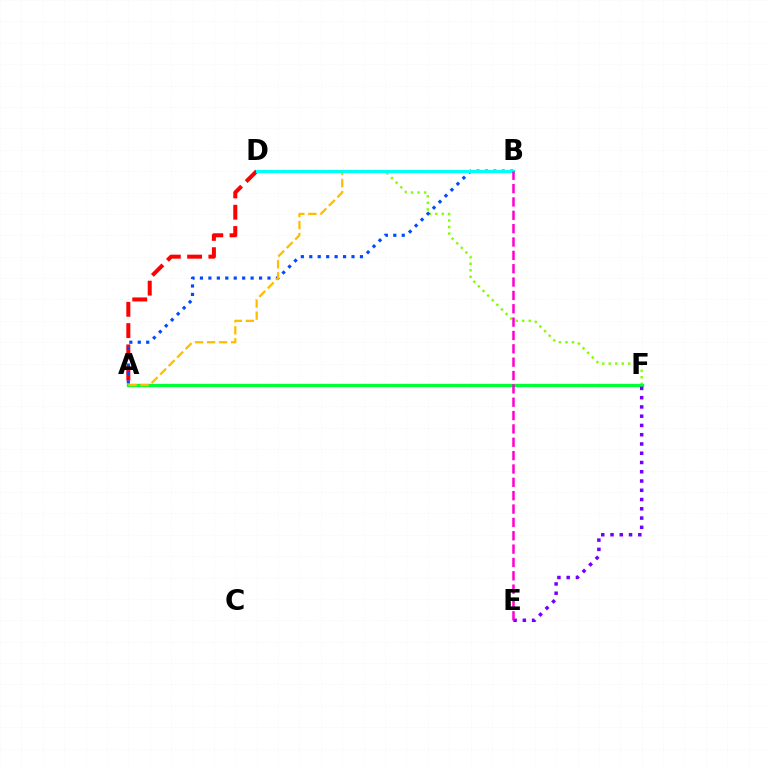{('D', 'F'): [{'color': '#84ff00', 'line_style': 'dotted', 'thickness': 1.77}], ('A', 'F'): [{'color': '#00ff39', 'line_style': 'solid', 'thickness': 2.41}], ('A', 'D'): [{'color': '#ff0000', 'line_style': 'dashed', 'thickness': 2.89}], ('A', 'B'): [{'color': '#004bff', 'line_style': 'dotted', 'thickness': 2.29}, {'color': '#ffbd00', 'line_style': 'dashed', 'thickness': 1.63}], ('B', 'D'): [{'color': '#00fff6', 'line_style': 'solid', 'thickness': 2.23}], ('E', 'F'): [{'color': '#7200ff', 'line_style': 'dotted', 'thickness': 2.52}], ('B', 'E'): [{'color': '#ff00cf', 'line_style': 'dashed', 'thickness': 1.81}]}